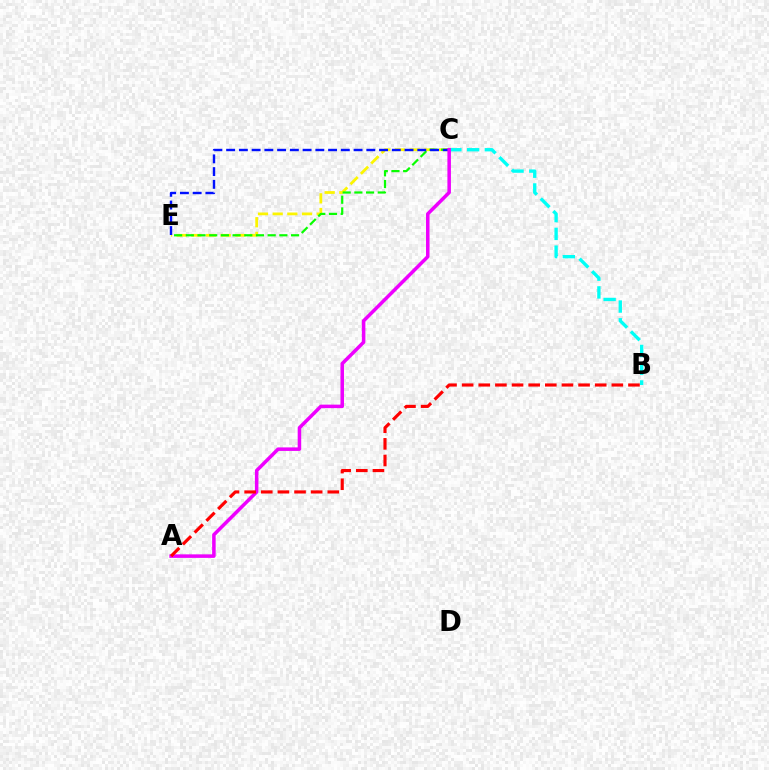{('B', 'C'): [{'color': '#00fff6', 'line_style': 'dashed', 'thickness': 2.41}], ('C', 'E'): [{'color': '#fcf500', 'line_style': 'dashed', 'thickness': 1.99}, {'color': '#08ff00', 'line_style': 'dashed', 'thickness': 1.59}, {'color': '#0010ff', 'line_style': 'dashed', 'thickness': 1.73}], ('A', 'C'): [{'color': '#ee00ff', 'line_style': 'solid', 'thickness': 2.54}], ('A', 'B'): [{'color': '#ff0000', 'line_style': 'dashed', 'thickness': 2.26}]}